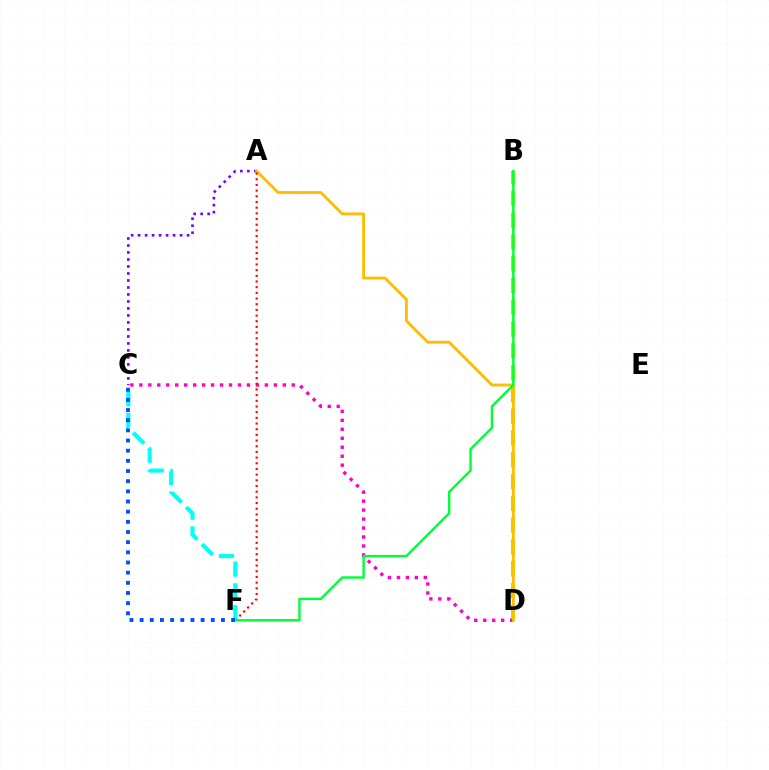{('A', 'C'): [{'color': '#7200ff', 'line_style': 'dotted', 'thickness': 1.9}], ('B', 'D'): [{'color': '#84ff00', 'line_style': 'dashed', 'thickness': 2.96}], ('C', 'D'): [{'color': '#ff00cf', 'line_style': 'dotted', 'thickness': 2.44}], ('A', 'D'): [{'color': '#ffbd00', 'line_style': 'solid', 'thickness': 2.06}], ('A', 'F'): [{'color': '#ff0000', 'line_style': 'dotted', 'thickness': 1.54}], ('C', 'F'): [{'color': '#00fff6', 'line_style': 'dashed', 'thickness': 2.96}, {'color': '#004bff', 'line_style': 'dotted', 'thickness': 2.76}], ('B', 'F'): [{'color': '#00ff39', 'line_style': 'solid', 'thickness': 1.74}]}